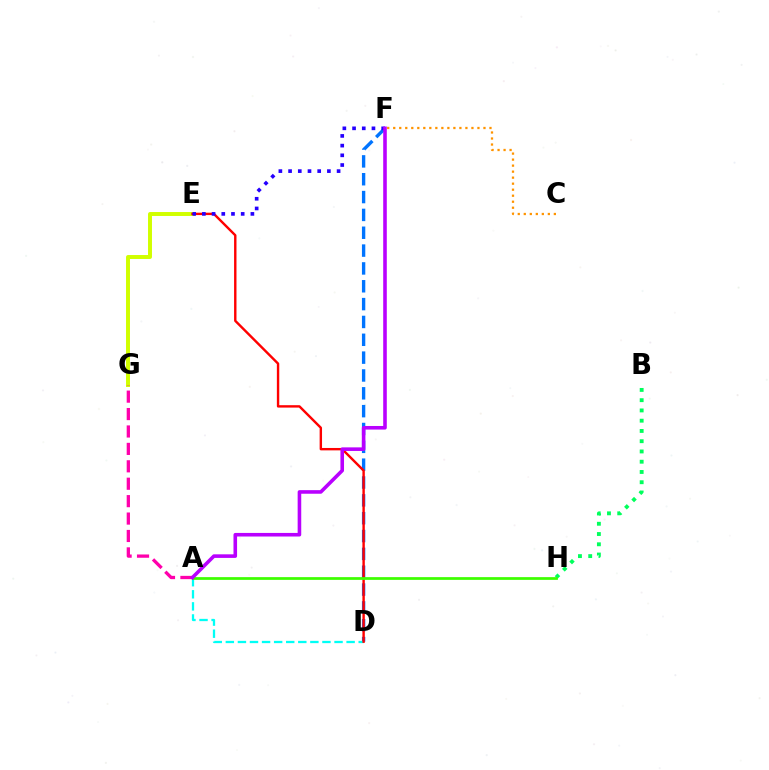{('D', 'F'): [{'color': '#0074ff', 'line_style': 'dashed', 'thickness': 2.42}], ('A', 'D'): [{'color': '#00fff6', 'line_style': 'dashed', 'thickness': 1.64}], ('B', 'H'): [{'color': '#00ff5c', 'line_style': 'dotted', 'thickness': 2.79}], ('E', 'G'): [{'color': '#d1ff00', 'line_style': 'solid', 'thickness': 2.84}], ('D', 'E'): [{'color': '#ff0000', 'line_style': 'solid', 'thickness': 1.73}], ('A', 'H'): [{'color': '#3dff00', 'line_style': 'solid', 'thickness': 1.97}], ('E', 'F'): [{'color': '#2500ff', 'line_style': 'dotted', 'thickness': 2.64}], ('A', 'G'): [{'color': '#ff00ac', 'line_style': 'dashed', 'thickness': 2.37}], ('C', 'F'): [{'color': '#ff9400', 'line_style': 'dotted', 'thickness': 1.63}], ('A', 'F'): [{'color': '#b900ff', 'line_style': 'solid', 'thickness': 2.58}]}